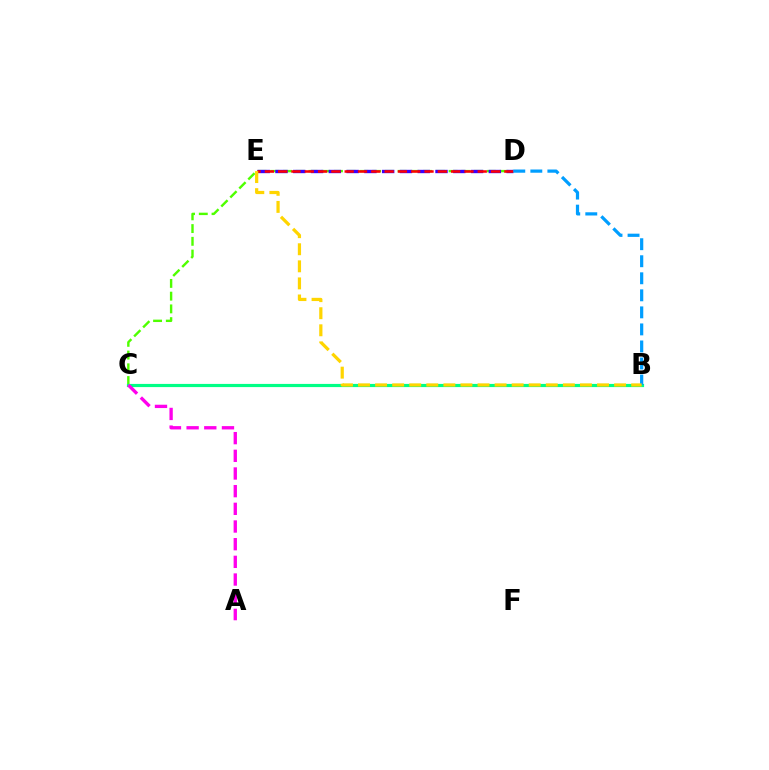{('C', 'D'): [{'color': '#4fff00', 'line_style': 'dashed', 'thickness': 1.73}], ('D', 'E'): [{'color': '#3700ff', 'line_style': 'dashed', 'thickness': 2.42}, {'color': '#ff0000', 'line_style': 'dashed', 'thickness': 1.81}], ('B', 'C'): [{'color': '#00ff86', 'line_style': 'solid', 'thickness': 2.29}], ('A', 'C'): [{'color': '#ff00ed', 'line_style': 'dashed', 'thickness': 2.4}], ('B', 'D'): [{'color': '#009eff', 'line_style': 'dashed', 'thickness': 2.32}], ('B', 'E'): [{'color': '#ffd500', 'line_style': 'dashed', 'thickness': 2.32}]}